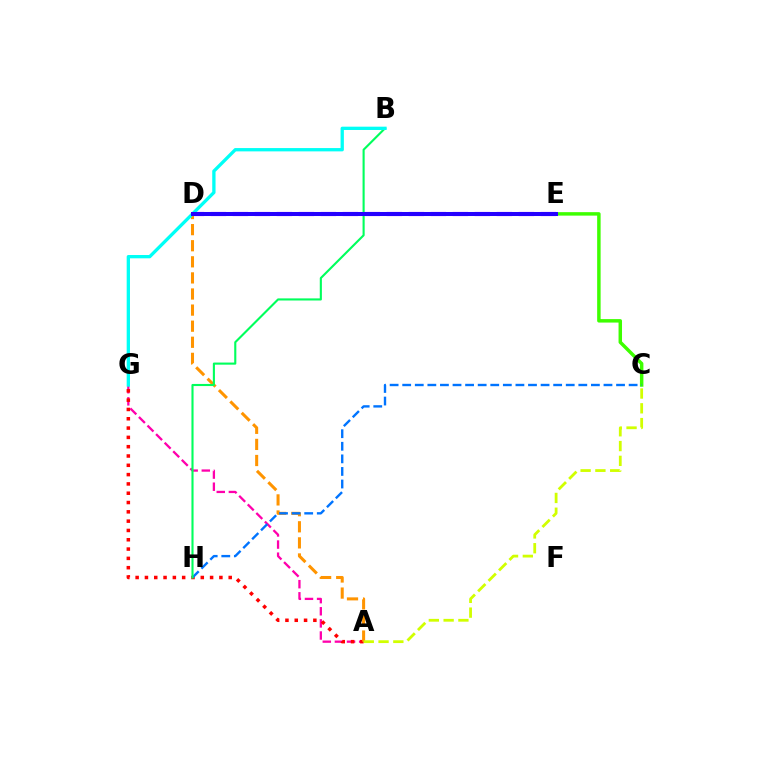{('A', 'G'): [{'color': '#ff00ac', 'line_style': 'dashed', 'thickness': 1.65}, {'color': '#ff0000', 'line_style': 'dotted', 'thickness': 2.53}], ('D', 'E'): [{'color': '#b900ff', 'line_style': 'dashed', 'thickness': 2.99}, {'color': '#2500ff', 'line_style': 'solid', 'thickness': 2.9}], ('C', 'E'): [{'color': '#3dff00', 'line_style': 'solid', 'thickness': 2.5}], ('A', 'D'): [{'color': '#ff9400', 'line_style': 'dashed', 'thickness': 2.19}], ('A', 'C'): [{'color': '#d1ff00', 'line_style': 'dashed', 'thickness': 2.01}], ('C', 'H'): [{'color': '#0074ff', 'line_style': 'dashed', 'thickness': 1.71}], ('B', 'H'): [{'color': '#00ff5c', 'line_style': 'solid', 'thickness': 1.52}], ('B', 'G'): [{'color': '#00fff6', 'line_style': 'solid', 'thickness': 2.38}]}